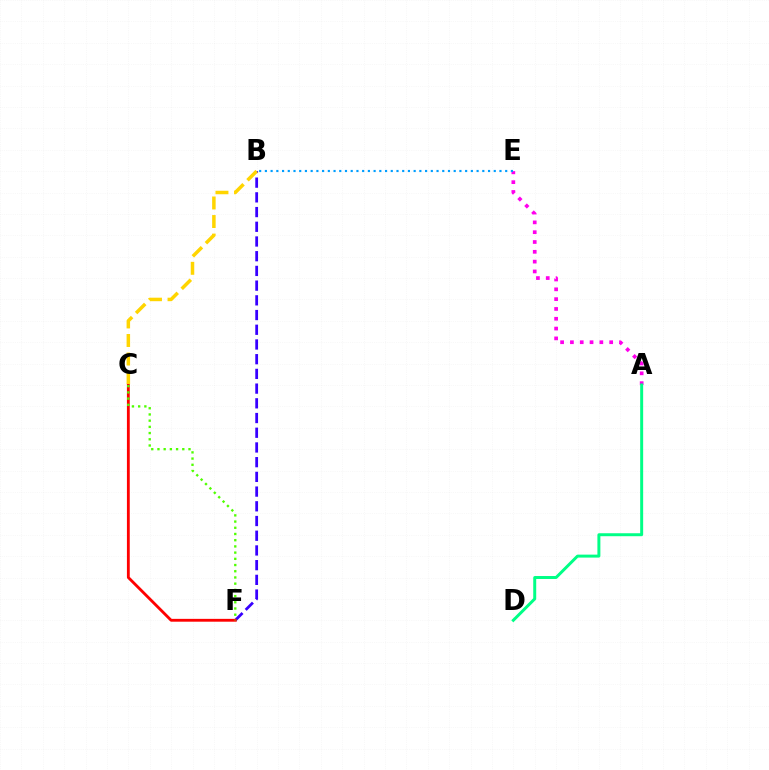{('B', 'F'): [{'color': '#3700ff', 'line_style': 'dashed', 'thickness': 2.0}], ('A', 'E'): [{'color': '#ff00ed', 'line_style': 'dotted', 'thickness': 2.67}], ('C', 'F'): [{'color': '#ff0000', 'line_style': 'solid', 'thickness': 2.04}, {'color': '#4fff00', 'line_style': 'dotted', 'thickness': 1.69}], ('B', 'C'): [{'color': '#ffd500', 'line_style': 'dashed', 'thickness': 2.52}], ('A', 'D'): [{'color': '#00ff86', 'line_style': 'solid', 'thickness': 2.14}], ('B', 'E'): [{'color': '#009eff', 'line_style': 'dotted', 'thickness': 1.55}]}